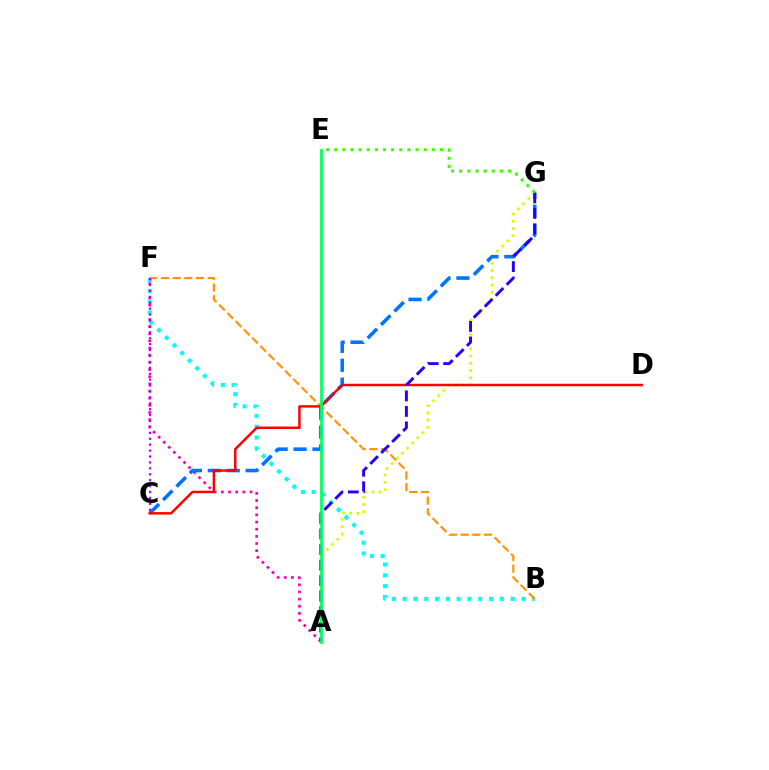{('A', 'F'): [{'color': '#ff00ac', 'line_style': 'dotted', 'thickness': 1.94}], ('B', 'F'): [{'color': '#00fff6', 'line_style': 'dotted', 'thickness': 2.93}, {'color': '#ff9400', 'line_style': 'dashed', 'thickness': 1.59}], ('A', 'G'): [{'color': '#d1ff00', 'line_style': 'dotted', 'thickness': 1.97}, {'color': '#2500ff', 'line_style': 'dashed', 'thickness': 2.11}], ('C', 'G'): [{'color': '#0074ff', 'line_style': 'dashed', 'thickness': 2.57}], ('C', 'D'): [{'color': '#ff0000', 'line_style': 'solid', 'thickness': 1.78}], ('A', 'E'): [{'color': '#00ff5c', 'line_style': 'solid', 'thickness': 1.96}], ('C', 'F'): [{'color': '#b900ff', 'line_style': 'dotted', 'thickness': 1.61}], ('E', 'G'): [{'color': '#3dff00', 'line_style': 'dotted', 'thickness': 2.21}]}